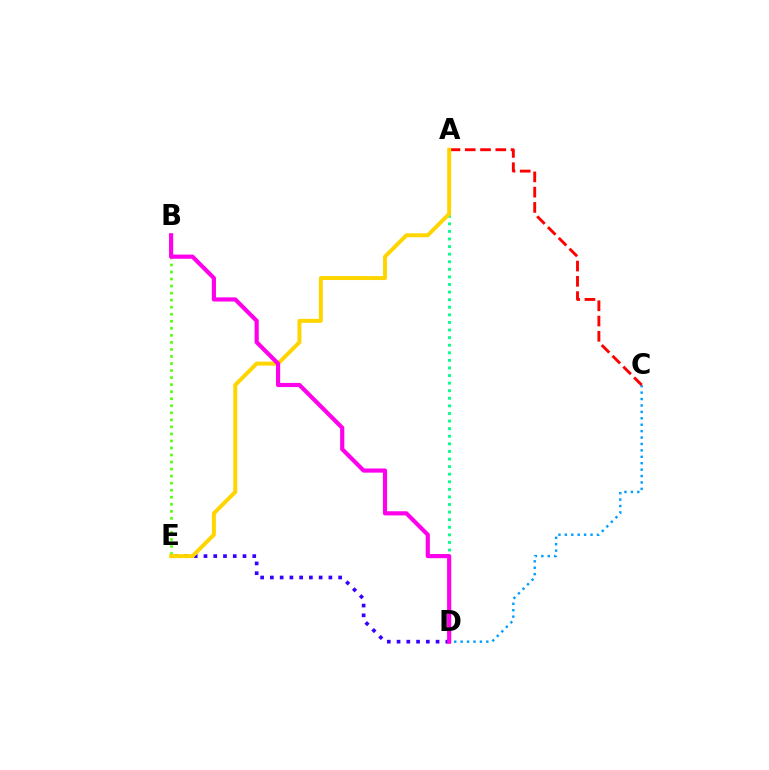{('D', 'E'): [{'color': '#3700ff', 'line_style': 'dotted', 'thickness': 2.65}], ('A', 'D'): [{'color': '#00ff86', 'line_style': 'dotted', 'thickness': 2.06}], ('B', 'E'): [{'color': '#4fff00', 'line_style': 'dotted', 'thickness': 1.91}], ('C', 'D'): [{'color': '#009eff', 'line_style': 'dotted', 'thickness': 1.74}], ('A', 'C'): [{'color': '#ff0000', 'line_style': 'dashed', 'thickness': 2.07}], ('A', 'E'): [{'color': '#ffd500', 'line_style': 'solid', 'thickness': 2.84}], ('B', 'D'): [{'color': '#ff00ed', 'line_style': 'solid', 'thickness': 3.0}]}